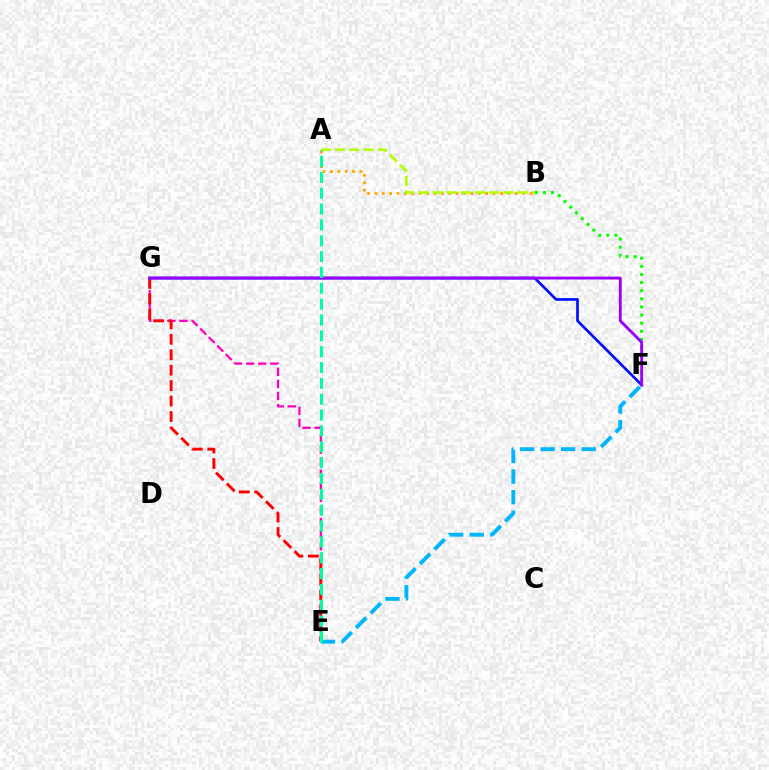{('A', 'B'): [{'color': '#ffa500', 'line_style': 'dotted', 'thickness': 2.01}, {'color': '#b3ff00', 'line_style': 'dashed', 'thickness': 1.93}], ('E', 'G'): [{'color': '#ff00bd', 'line_style': 'dashed', 'thickness': 1.64}, {'color': '#ff0000', 'line_style': 'dashed', 'thickness': 2.1}], ('E', 'F'): [{'color': '#00b5ff', 'line_style': 'dashed', 'thickness': 2.79}], ('B', 'F'): [{'color': '#08ff00', 'line_style': 'dotted', 'thickness': 2.21}], ('F', 'G'): [{'color': '#0010ff', 'line_style': 'solid', 'thickness': 1.94}, {'color': '#9b00ff', 'line_style': 'solid', 'thickness': 2.07}], ('A', 'E'): [{'color': '#00ff9d', 'line_style': 'dashed', 'thickness': 2.15}]}